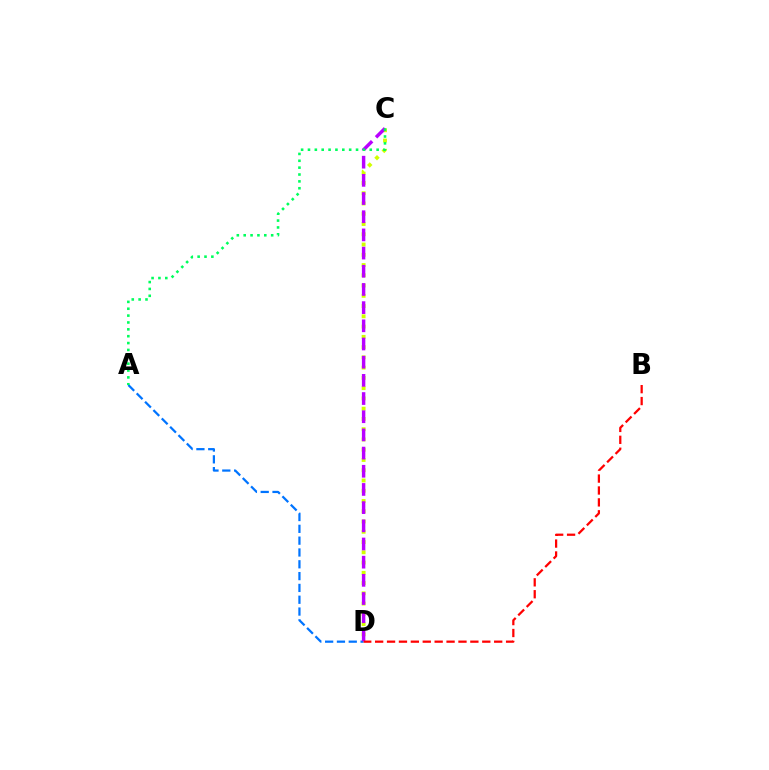{('A', 'D'): [{'color': '#0074ff', 'line_style': 'dashed', 'thickness': 1.61}], ('C', 'D'): [{'color': '#d1ff00', 'line_style': 'dotted', 'thickness': 2.79}, {'color': '#b900ff', 'line_style': 'dashed', 'thickness': 2.47}], ('B', 'D'): [{'color': '#ff0000', 'line_style': 'dashed', 'thickness': 1.62}], ('A', 'C'): [{'color': '#00ff5c', 'line_style': 'dotted', 'thickness': 1.87}]}